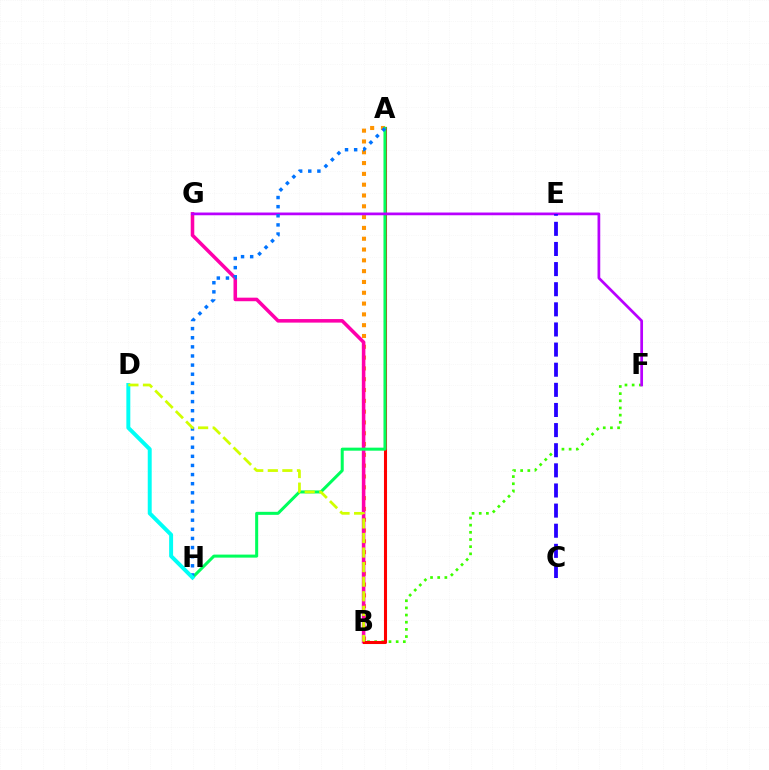{('A', 'B'): [{'color': '#ff9400', 'line_style': 'dotted', 'thickness': 2.94}, {'color': '#ff0000', 'line_style': 'solid', 'thickness': 2.2}], ('B', 'F'): [{'color': '#3dff00', 'line_style': 'dotted', 'thickness': 1.95}], ('B', 'G'): [{'color': '#ff00ac', 'line_style': 'solid', 'thickness': 2.56}], ('A', 'H'): [{'color': '#00ff5c', 'line_style': 'solid', 'thickness': 2.18}, {'color': '#0074ff', 'line_style': 'dotted', 'thickness': 2.48}], ('F', 'G'): [{'color': '#b900ff', 'line_style': 'solid', 'thickness': 1.96}], ('C', 'E'): [{'color': '#2500ff', 'line_style': 'dashed', 'thickness': 2.73}], ('D', 'H'): [{'color': '#00fff6', 'line_style': 'solid', 'thickness': 2.84}], ('B', 'D'): [{'color': '#d1ff00', 'line_style': 'dashed', 'thickness': 1.98}]}